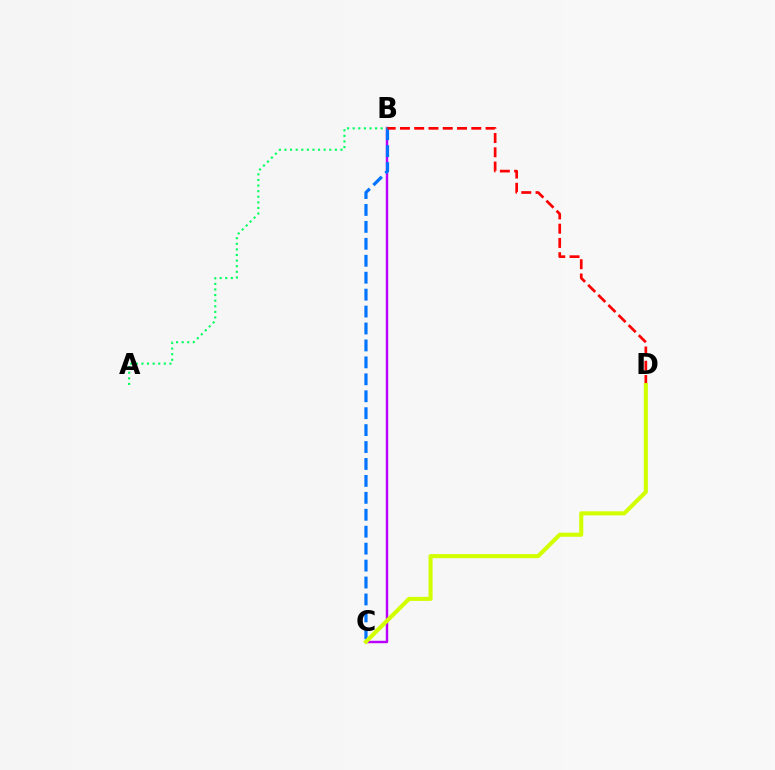{('B', 'C'): [{'color': '#b900ff', 'line_style': 'solid', 'thickness': 1.75}, {'color': '#0074ff', 'line_style': 'dashed', 'thickness': 2.3}], ('A', 'B'): [{'color': '#00ff5c', 'line_style': 'dotted', 'thickness': 1.52}], ('B', 'D'): [{'color': '#ff0000', 'line_style': 'dashed', 'thickness': 1.94}], ('C', 'D'): [{'color': '#d1ff00', 'line_style': 'solid', 'thickness': 2.94}]}